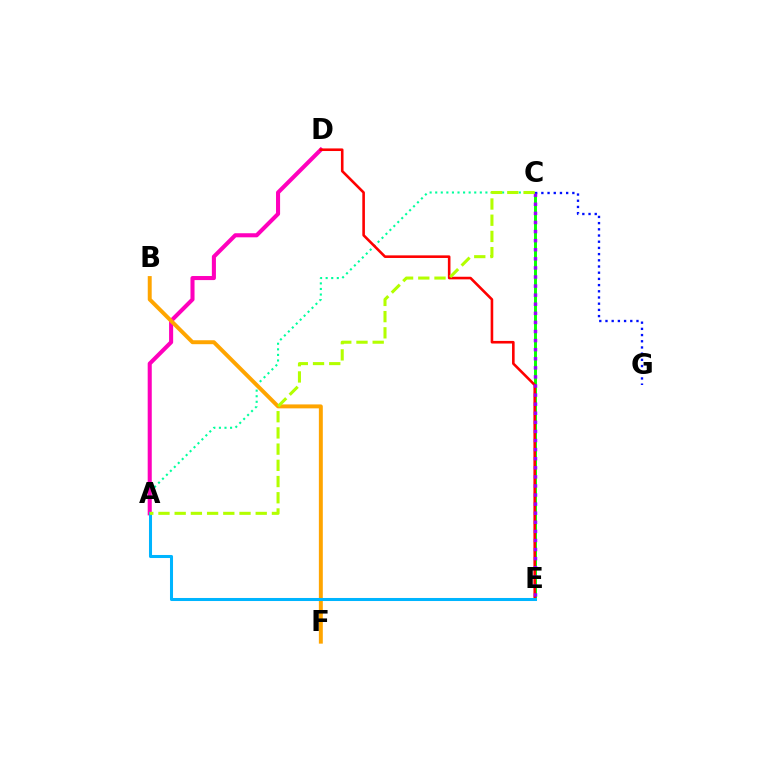{('C', 'E'): [{'color': '#08ff00', 'line_style': 'solid', 'thickness': 2.11}, {'color': '#9b00ff', 'line_style': 'dotted', 'thickness': 2.47}], ('A', 'C'): [{'color': '#00ff9d', 'line_style': 'dotted', 'thickness': 1.52}, {'color': '#b3ff00', 'line_style': 'dashed', 'thickness': 2.2}], ('A', 'D'): [{'color': '#ff00bd', 'line_style': 'solid', 'thickness': 2.93}], ('D', 'E'): [{'color': '#ff0000', 'line_style': 'solid', 'thickness': 1.87}], ('B', 'F'): [{'color': '#ffa500', 'line_style': 'solid', 'thickness': 2.84}], ('A', 'E'): [{'color': '#00b5ff', 'line_style': 'solid', 'thickness': 2.19}], ('C', 'G'): [{'color': '#0010ff', 'line_style': 'dotted', 'thickness': 1.68}]}